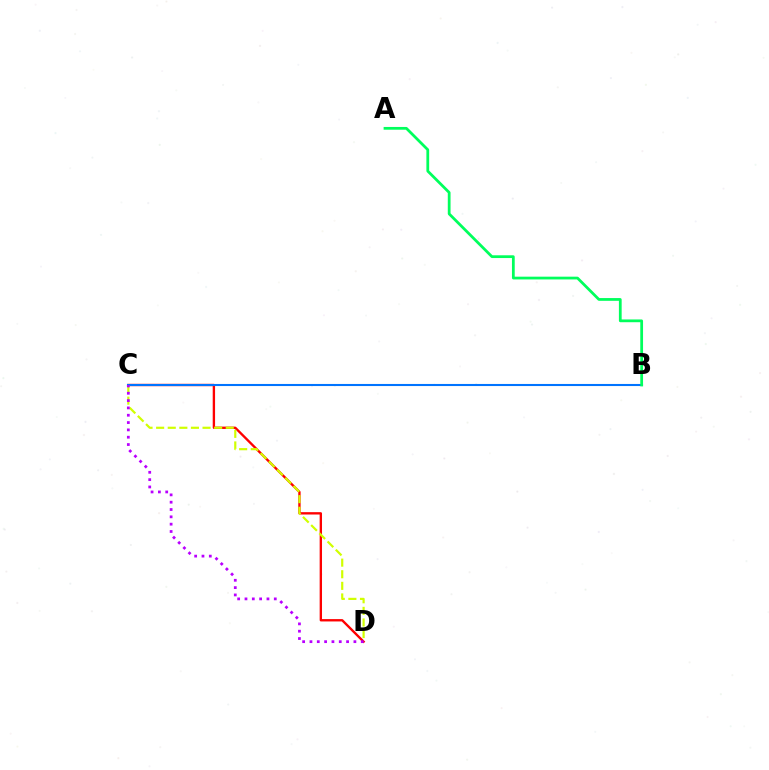{('C', 'D'): [{'color': '#ff0000', 'line_style': 'solid', 'thickness': 1.69}, {'color': '#d1ff00', 'line_style': 'dashed', 'thickness': 1.58}, {'color': '#b900ff', 'line_style': 'dotted', 'thickness': 1.99}], ('B', 'C'): [{'color': '#0074ff', 'line_style': 'solid', 'thickness': 1.5}], ('A', 'B'): [{'color': '#00ff5c', 'line_style': 'solid', 'thickness': 1.99}]}